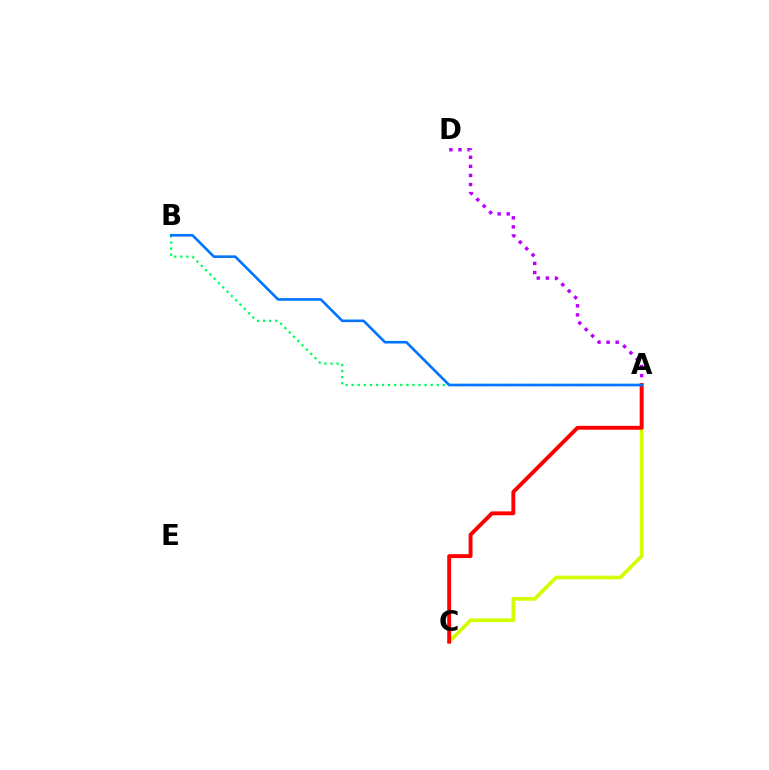{('A', 'D'): [{'color': '#b900ff', 'line_style': 'dotted', 'thickness': 2.47}], ('A', 'C'): [{'color': '#d1ff00', 'line_style': 'solid', 'thickness': 2.65}, {'color': '#ff0000', 'line_style': 'solid', 'thickness': 2.8}], ('A', 'B'): [{'color': '#00ff5c', 'line_style': 'dotted', 'thickness': 1.65}, {'color': '#0074ff', 'line_style': 'solid', 'thickness': 1.88}]}